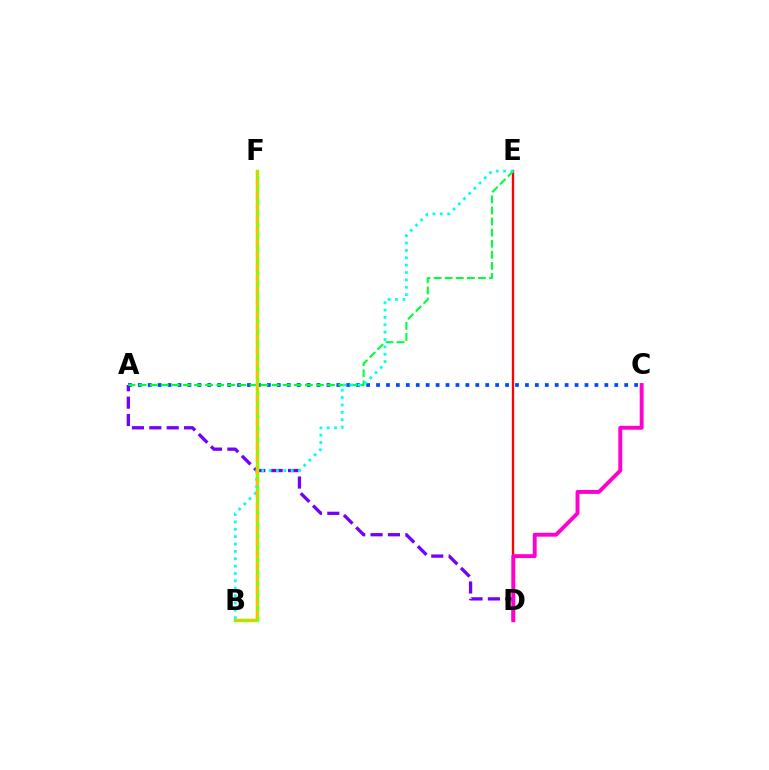{('A', 'C'): [{'color': '#004bff', 'line_style': 'dotted', 'thickness': 2.7}], ('A', 'D'): [{'color': '#7200ff', 'line_style': 'dashed', 'thickness': 2.36}], ('B', 'F'): [{'color': '#84ff00', 'line_style': 'solid', 'thickness': 2.49}, {'color': '#ffbd00', 'line_style': 'dashed', 'thickness': 1.63}], ('D', 'E'): [{'color': '#ff0000', 'line_style': 'solid', 'thickness': 1.67}], ('A', 'E'): [{'color': '#00ff39', 'line_style': 'dashed', 'thickness': 1.51}], ('C', 'D'): [{'color': '#ff00cf', 'line_style': 'solid', 'thickness': 2.8}], ('B', 'E'): [{'color': '#00fff6', 'line_style': 'dotted', 'thickness': 2.0}]}